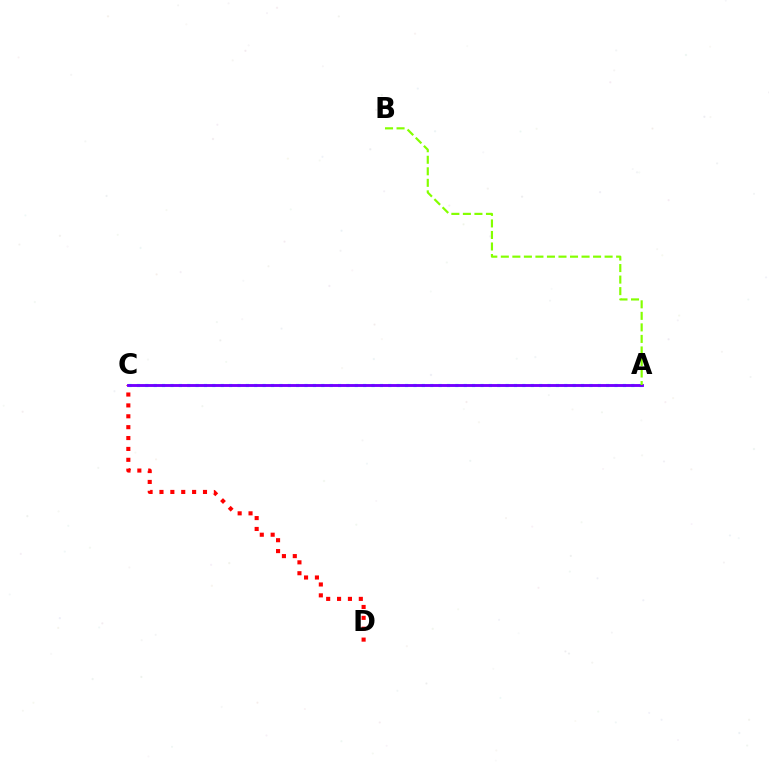{('C', 'D'): [{'color': '#ff0000', 'line_style': 'dotted', 'thickness': 2.96}], ('A', 'C'): [{'color': '#00fff6', 'line_style': 'dotted', 'thickness': 2.28}, {'color': '#7200ff', 'line_style': 'solid', 'thickness': 2.07}], ('A', 'B'): [{'color': '#84ff00', 'line_style': 'dashed', 'thickness': 1.57}]}